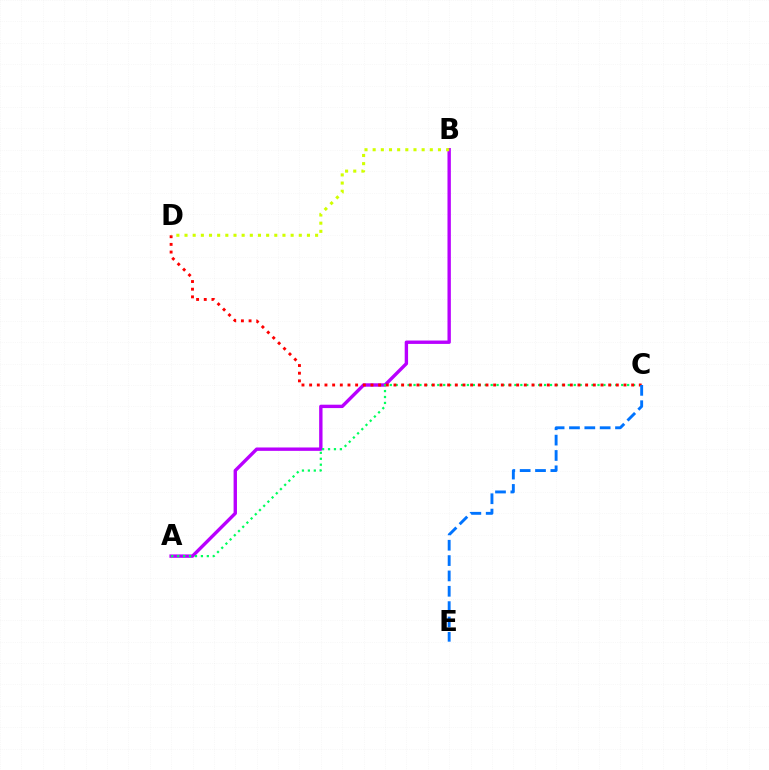{('A', 'B'): [{'color': '#b900ff', 'line_style': 'solid', 'thickness': 2.43}], ('A', 'C'): [{'color': '#00ff5c', 'line_style': 'dotted', 'thickness': 1.61}], ('C', 'D'): [{'color': '#ff0000', 'line_style': 'dotted', 'thickness': 2.08}], ('B', 'D'): [{'color': '#d1ff00', 'line_style': 'dotted', 'thickness': 2.22}], ('C', 'E'): [{'color': '#0074ff', 'line_style': 'dashed', 'thickness': 2.09}]}